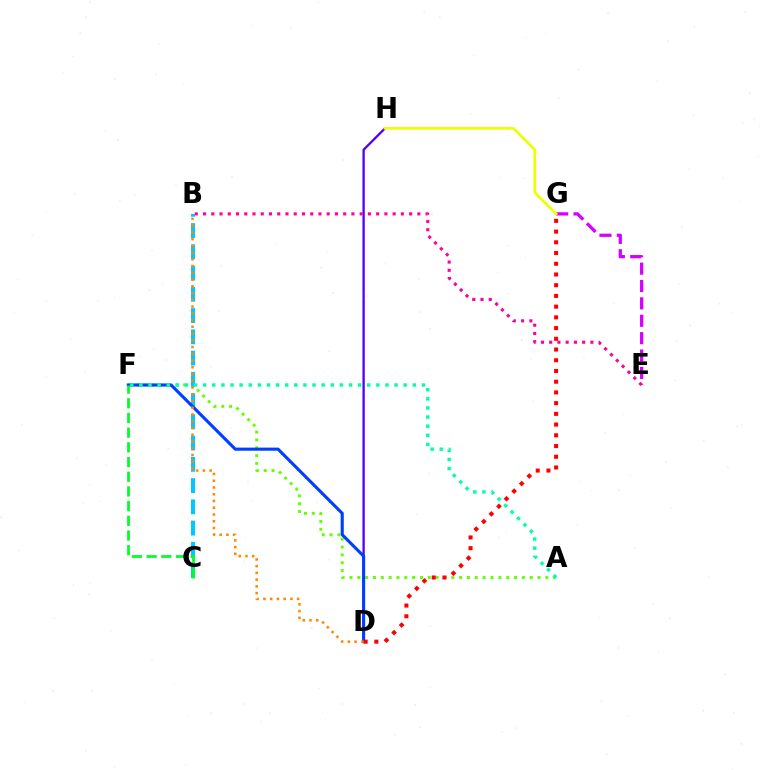{('D', 'H'): [{'color': '#4f00ff', 'line_style': 'solid', 'thickness': 1.67}], ('A', 'F'): [{'color': '#66ff00', 'line_style': 'dotted', 'thickness': 2.13}, {'color': '#00ffaf', 'line_style': 'dotted', 'thickness': 2.48}], ('E', 'G'): [{'color': '#d600ff', 'line_style': 'dashed', 'thickness': 2.36}], ('B', 'C'): [{'color': '#00c7ff', 'line_style': 'dashed', 'thickness': 2.89}], ('D', 'F'): [{'color': '#003fff', 'line_style': 'solid', 'thickness': 2.23}], ('B', 'E'): [{'color': '#ff00a0', 'line_style': 'dotted', 'thickness': 2.24}], ('D', 'G'): [{'color': '#ff0000', 'line_style': 'dotted', 'thickness': 2.91}], ('C', 'F'): [{'color': '#00ff27', 'line_style': 'dashed', 'thickness': 2.0}], ('G', 'H'): [{'color': '#eeff00', 'line_style': 'solid', 'thickness': 1.93}], ('B', 'D'): [{'color': '#ff8800', 'line_style': 'dotted', 'thickness': 1.83}]}